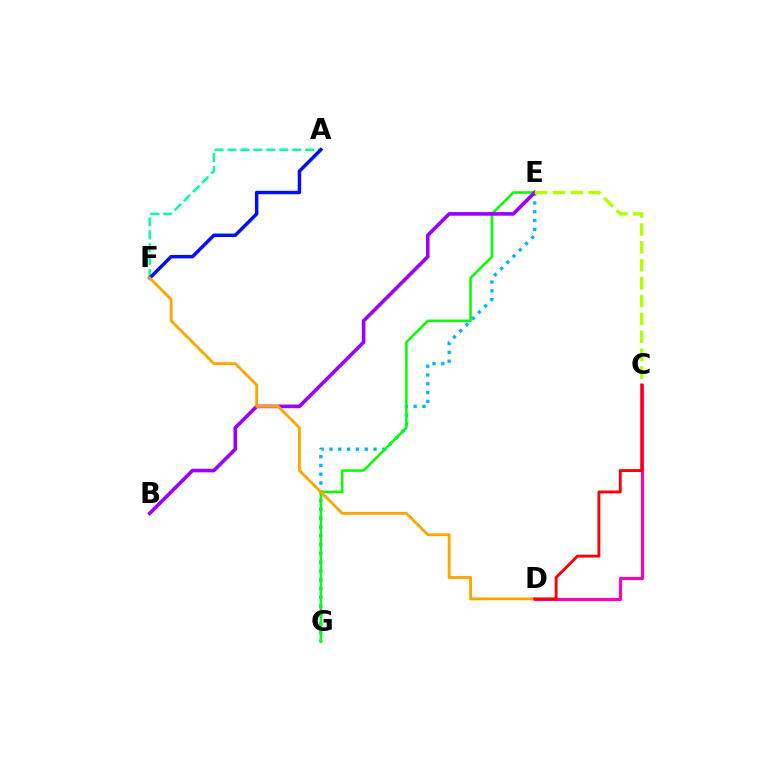{('E', 'G'): [{'color': '#00b5ff', 'line_style': 'dotted', 'thickness': 2.39}, {'color': '#08ff00', 'line_style': 'solid', 'thickness': 1.83}], ('B', 'E'): [{'color': '#9b00ff', 'line_style': 'solid', 'thickness': 2.61}], ('A', 'F'): [{'color': '#00ff9d', 'line_style': 'dashed', 'thickness': 1.76}, {'color': '#0010ff', 'line_style': 'solid', 'thickness': 2.5}], ('C', 'D'): [{'color': '#ff00bd', 'line_style': 'solid', 'thickness': 2.24}, {'color': '#ff0000', 'line_style': 'solid', 'thickness': 2.05}], ('C', 'E'): [{'color': '#b3ff00', 'line_style': 'dashed', 'thickness': 2.43}], ('D', 'F'): [{'color': '#ffa500', 'line_style': 'solid', 'thickness': 2.05}]}